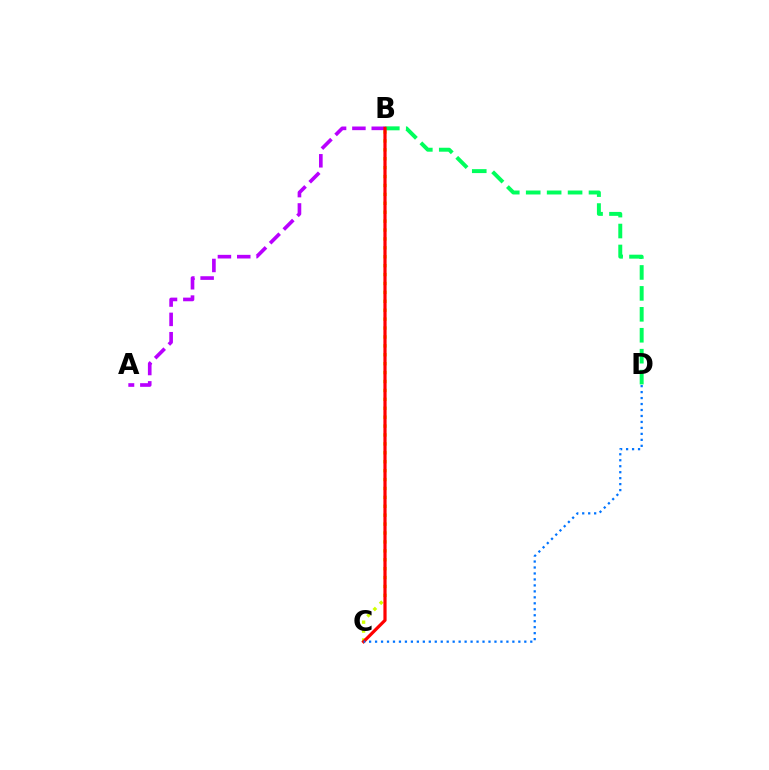{('B', 'C'): [{'color': '#d1ff00', 'line_style': 'dotted', 'thickness': 2.42}, {'color': '#ff0000', 'line_style': 'solid', 'thickness': 2.3}], ('A', 'B'): [{'color': '#b900ff', 'line_style': 'dashed', 'thickness': 2.63}], ('B', 'D'): [{'color': '#00ff5c', 'line_style': 'dashed', 'thickness': 2.84}], ('C', 'D'): [{'color': '#0074ff', 'line_style': 'dotted', 'thickness': 1.62}]}